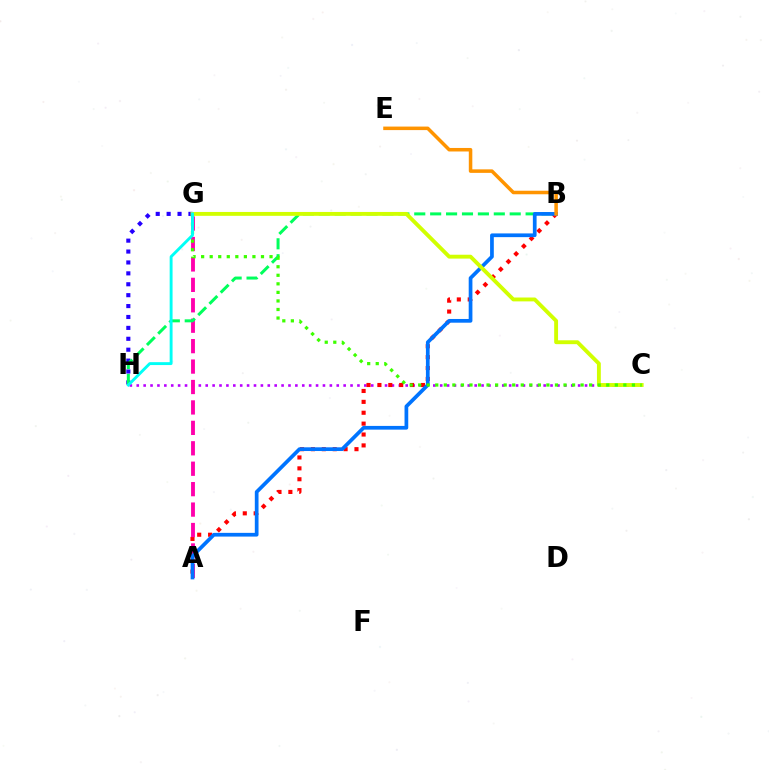{('G', 'H'): [{'color': '#2500ff', 'line_style': 'dotted', 'thickness': 2.96}, {'color': '#00fff6', 'line_style': 'solid', 'thickness': 2.08}], ('C', 'H'): [{'color': '#b900ff', 'line_style': 'dotted', 'thickness': 1.87}], ('A', 'B'): [{'color': '#ff0000', 'line_style': 'dotted', 'thickness': 2.96}, {'color': '#0074ff', 'line_style': 'solid', 'thickness': 2.68}], ('A', 'G'): [{'color': '#ff00ac', 'line_style': 'dashed', 'thickness': 2.78}], ('B', 'H'): [{'color': '#00ff5c', 'line_style': 'dashed', 'thickness': 2.16}], ('C', 'G'): [{'color': '#d1ff00', 'line_style': 'solid', 'thickness': 2.79}, {'color': '#3dff00', 'line_style': 'dotted', 'thickness': 2.32}], ('B', 'E'): [{'color': '#ff9400', 'line_style': 'solid', 'thickness': 2.54}]}